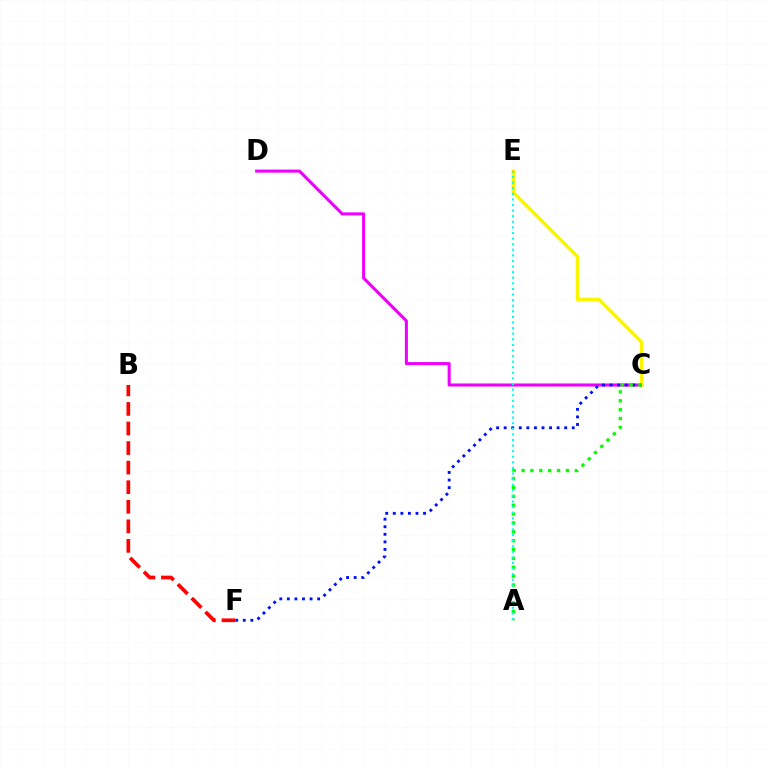{('C', 'D'): [{'color': '#ee00ff', 'line_style': 'solid', 'thickness': 2.2}], ('C', 'E'): [{'color': '#fcf500', 'line_style': 'solid', 'thickness': 2.55}], ('C', 'F'): [{'color': '#0010ff', 'line_style': 'dotted', 'thickness': 2.06}], ('A', 'C'): [{'color': '#08ff00', 'line_style': 'dotted', 'thickness': 2.41}], ('A', 'E'): [{'color': '#00fff6', 'line_style': 'dotted', 'thickness': 1.52}], ('B', 'F'): [{'color': '#ff0000', 'line_style': 'dashed', 'thickness': 2.66}]}